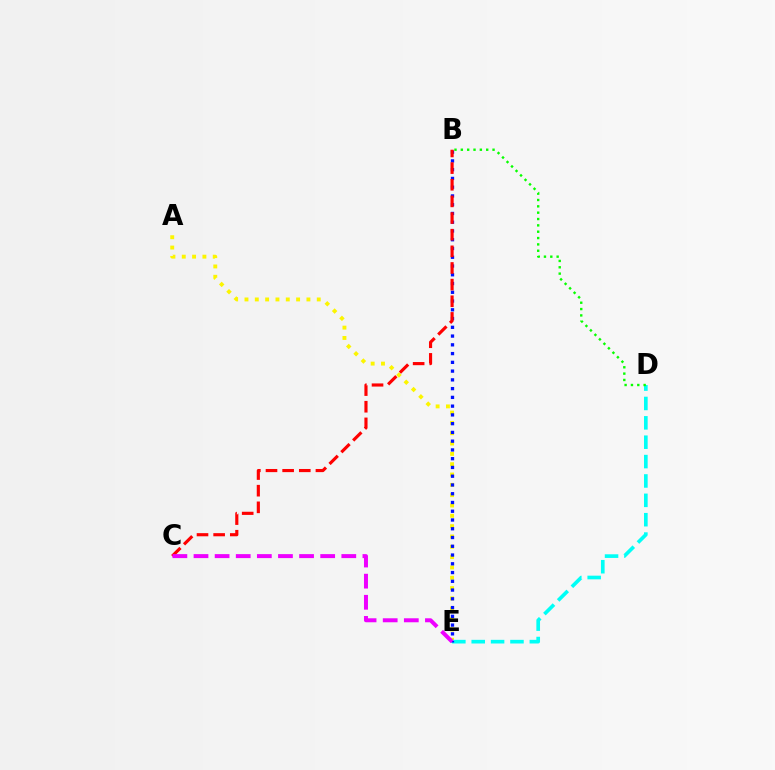{('A', 'E'): [{'color': '#fcf500', 'line_style': 'dotted', 'thickness': 2.81}], ('D', 'E'): [{'color': '#00fff6', 'line_style': 'dashed', 'thickness': 2.63}], ('B', 'E'): [{'color': '#0010ff', 'line_style': 'dotted', 'thickness': 2.38}], ('B', 'D'): [{'color': '#08ff00', 'line_style': 'dotted', 'thickness': 1.72}], ('B', 'C'): [{'color': '#ff0000', 'line_style': 'dashed', 'thickness': 2.26}], ('C', 'E'): [{'color': '#ee00ff', 'line_style': 'dashed', 'thickness': 2.87}]}